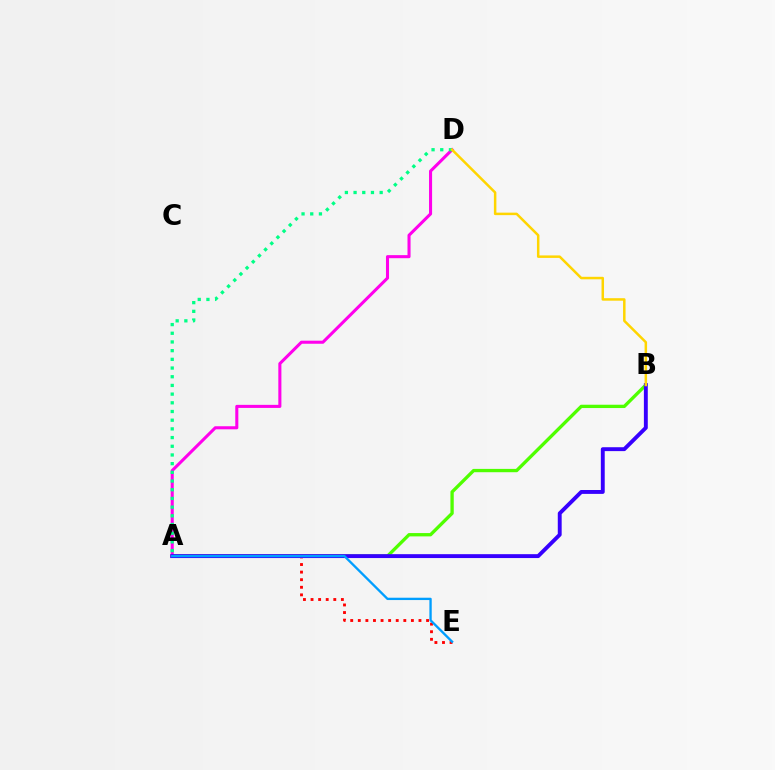{('A', 'E'): [{'color': '#ff0000', 'line_style': 'dotted', 'thickness': 2.06}, {'color': '#009eff', 'line_style': 'solid', 'thickness': 1.68}], ('A', 'B'): [{'color': '#4fff00', 'line_style': 'solid', 'thickness': 2.39}, {'color': '#3700ff', 'line_style': 'solid', 'thickness': 2.8}], ('A', 'D'): [{'color': '#ff00ed', 'line_style': 'solid', 'thickness': 2.21}, {'color': '#00ff86', 'line_style': 'dotted', 'thickness': 2.36}], ('B', 'D'): [{'color': '#ffd500', 'line_style': 'solid', 'thickness': 1.8}]}